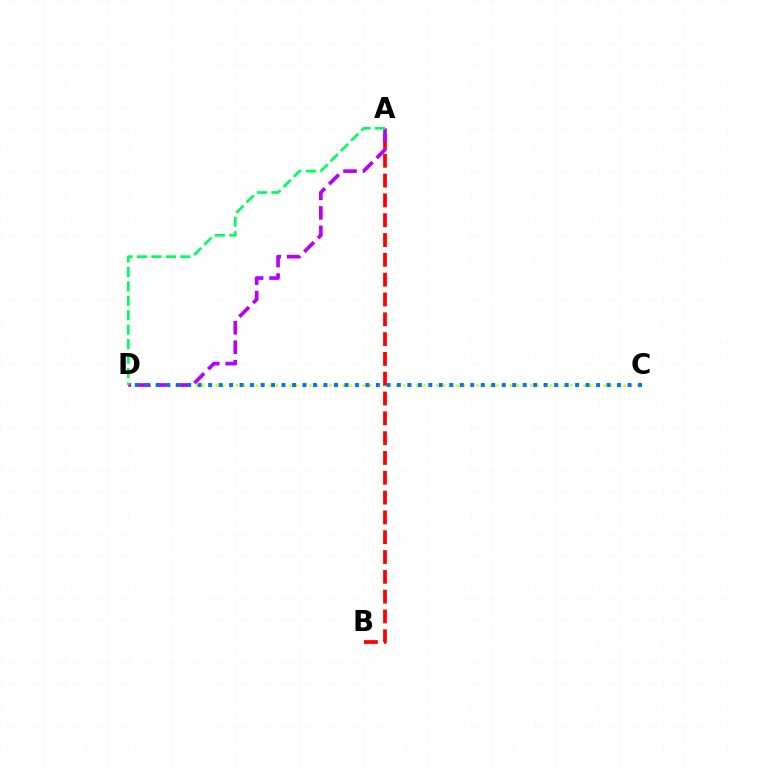{('C', 'D'): [{'color': '#d1ff00', 'line_style': 'dotted', 'thickness': 1.82}, {'color': '#0074ff', 'line_style': 'dotted', 'thickness': 2.85}], ('A', 'B'): [{'color': '#ff0000', 'line_style': 'dashed', 'thickness': 2.69}], ('A', 'D'): [{'color': '#b900ff', 'line_style': 'dashed', 'thickness': 2.65}, {'color': '#00ff5c', 'line_style': 'dashed', 'thickness': 1.96}]}